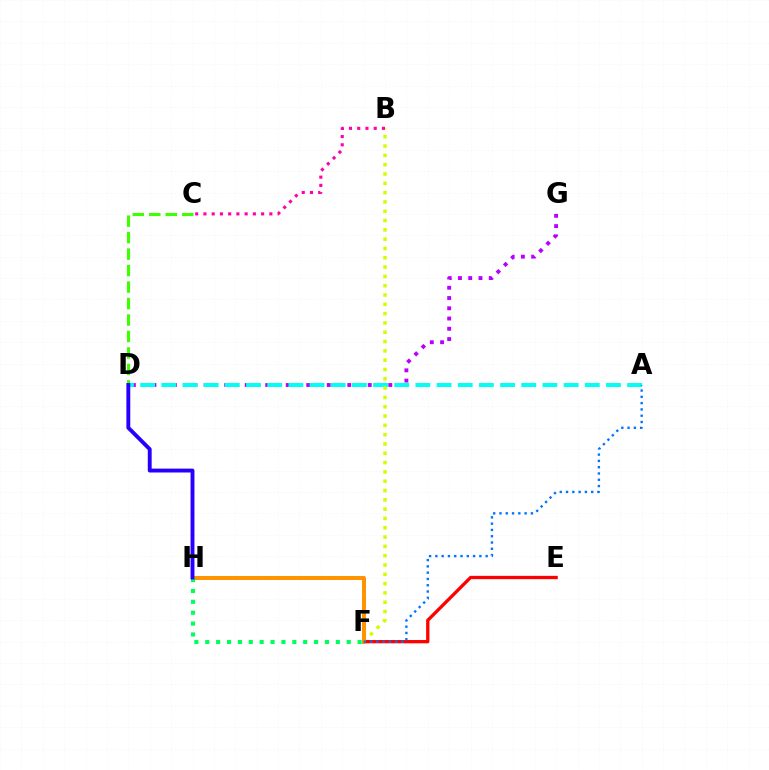{('D', 'G'): [{'color': '#b900ff', 'line_style': 'dotted', 'thickness': 2.79}], ('A', 'D'): [{'color': '#00fff6', 'line_style': 'dashed', 'thickness': 2.88}], ('B', 'F'): [{'color': '#d1ff00', 'line_style': 'dotted', 'thickness': 2.53}], ('E', 'F'): [{'color': '#ff0000', 'line_style': 'solid', 'thickness': 2.37}], ('F', 'H'): [{'color': '#ff9400', 'line_style': 'solid', 'thickness': 2.88}, {'color': '#00ff5c', 'line_style': 'dotted', 'thickness': 2.96}], ('C', 'D'): [{'color': '#3dff00', 'line_style': 'dashed', 'thickness': 2.24}], ('D', 'H'): [{'color': '#2500ff', 'line_style': 'solid', 'thickness': 2.8}], ('A', 'F'): [{'color': '#0074ff', 'line_style': 'dotted', 'thickness': 1.71}], ('B', 'C'): [{'color': '#ff00ac', 'line_style': 'dotted', 'thickness': 2.24}]}